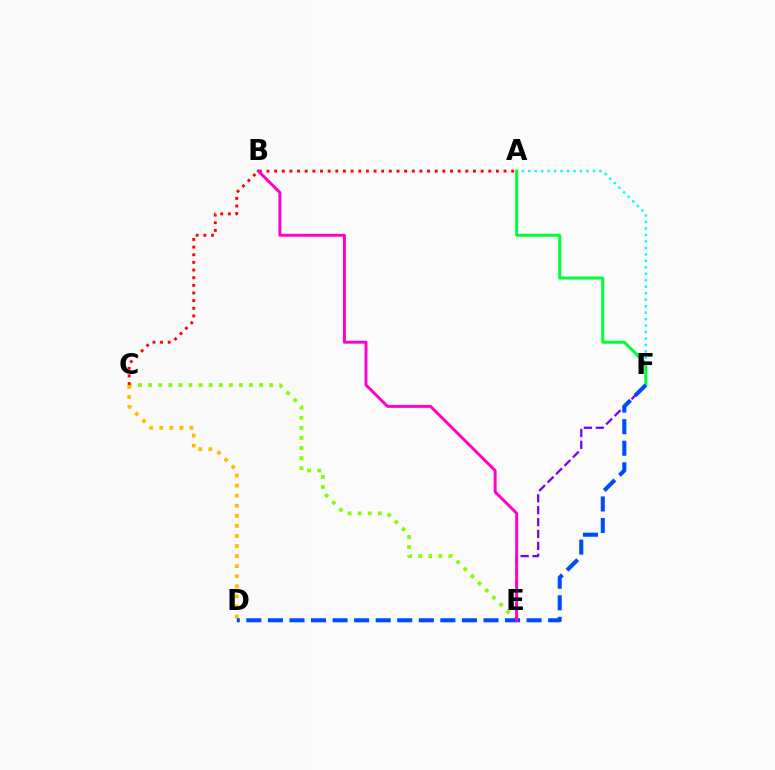{('A', 'F'): [{'color': '#00fff6', 'line_style': 'dotted', 'thickness': 1.76}, {'color': '#00ff39', 'line_style': 'solid', 'thickness': 2.18}], ('E', 'F'): [{'color': '#7200ff', 'line_style': 'dashed', 'thickness': 1.62}], ('C', 'E'): [{'color': '#84ff00', 'line_style': 'dotted', 'thickness': 2.74}], ('A', 'C'): [{'color': '#ff0000', 'line_style': 'dotted', 'thickness': 2.08}], ('C', 'D'): [{'color': '#ffbd00', 'line_style': 'dotted', 'thickness': 2.74}], ('D', 'F'): [{'color': '#004bff', 'line_style': 'dashed', 'thickness': 2.93}], ('B', 'E'): [{'color': '#ff00cf', 'line_style': 'solid', 'thickness': 2.11}]}